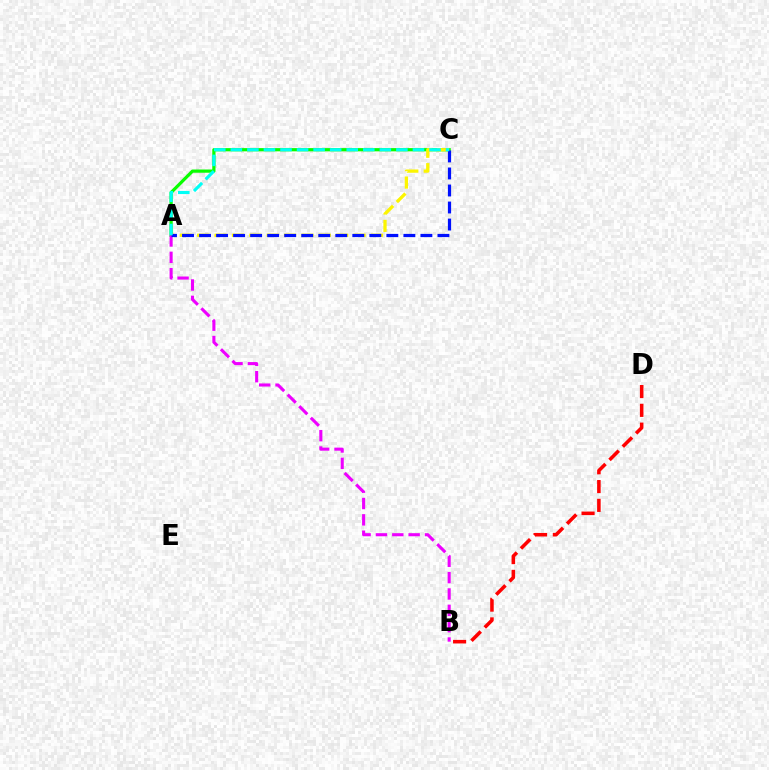{('A', 'C'): [{'color': '#08ff00', 'line_style': 'solid', 'thickness': 2.32}, {'color': '#fcf500', 'line_style': 'dashed', 'thickness': 2.36}, {'color': '#0010ff', 'line_style': 'dashed', 'thickness': 2.31}, {'color': '#00fff6', 'line_style': 'dashed', 'thickness': 2.25}], ('B', 'D'): [{'color': '#ff0000', 'line_style': 'dashed', 'thickness': 2.55}], ('A', 'B'): [{'color': '#ee00ff', 'line_style': 'dashed', 'thickness': 2.22}]}